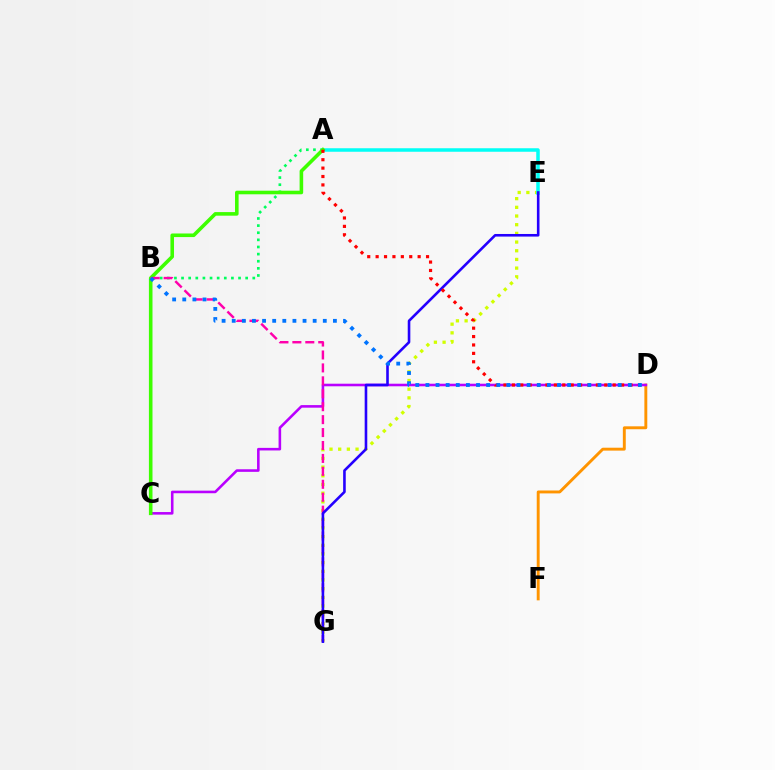{('E', 'G'): [{'color': '#d1ff00', 'line_style': 'dotted', 'thickness': 2.36}, {'color': '#2500ff', 'line_style': 'solid', 'thickness': 1.88}], ('A', 'B'): [{'color': '#00ff5c', 'line_style': 'dotted', 'thickness': 1.94}], ('D', 'F'): [{'color': '#ff9400', 'line_style': 'solid', 'thickness': 2.1}], ('A', 'E'): [{'color': '#00fff6', 'line_style': 'solid', 'thickness': 2.52}], ('C', 'D'): [{'color': '#b900ff', 'line_style': 'solid', 'thickness': 1.86}], ('A', 'C'): [{'color': '#3dff00', 'line_style': 'solid', 'thickness': 2.58}], ('B', 'G'): [{'color': '#ff00ac', 'line_style': 'dashed', 'thickness': 1.76}], ('A', 'D'): [{'color': '#ff0000', 'line_style': 'dotted', 'thickness': 2.28}], ('B', 'D'): [{'color': '#0074ff', 'line_style': 'dotted', 'thickness': 2.75}]}